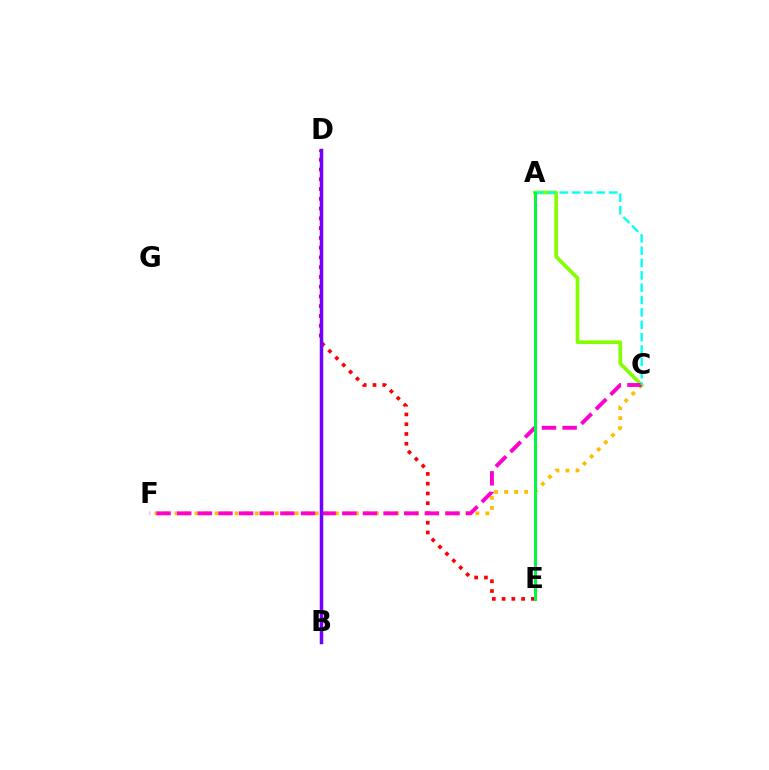{('D', 'E'): [{'color': '#ff0000', 'line_style': 'dotted', 'thickness': 2.65}], ('C', 'F'): [{'color': '#ffbd00', 'line_style': 'dotted', 'thickness': 2.72}, {'color': '#ff00cf', 'line_style': 'dashed', 'thickness': 2.8}], ('A', 'C'): [{'color': '#84ff00', 'line_style': 'solid', 'thickness': 2.64}, {'color': '#00fff6', 'line_style': 'dashed', 'thickness': 1.68}], ('A', 'E'): [{'color': '#004bff', 'line_style': 'solid', 'thickness': 1.92}, {'color': '#00ff39', 'line_style': 'solid', 'thickness': 2.1}], ('B', 'D'): [{'color': '#7200ff', 'line_style': 'solid', 'thickness': 2.51}]}